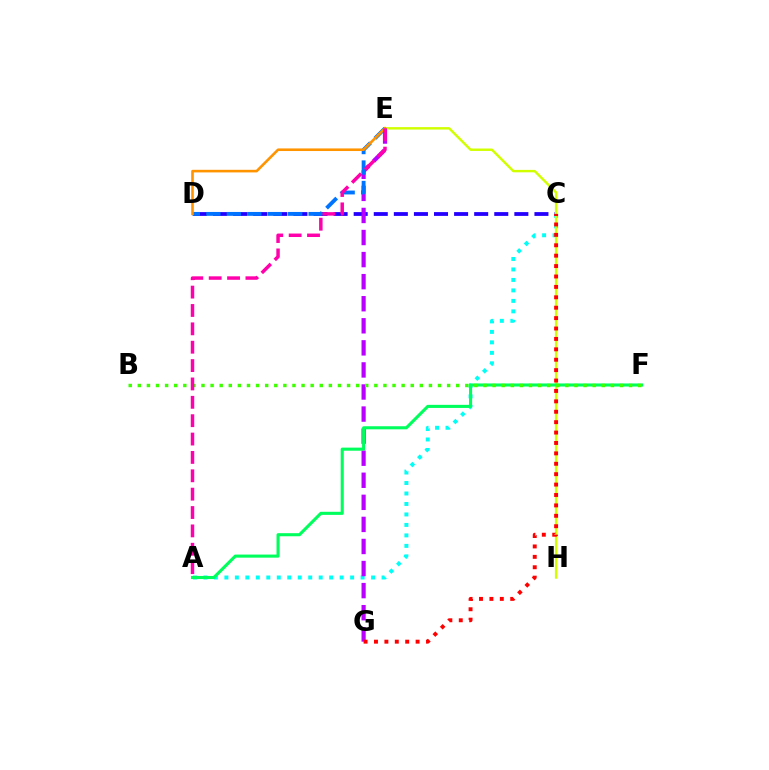{('A', 'C'): [{'color': '#00fff6', 'line_style': 'dotted', 'thickness': 2.85}], ('C', 'D'): [{'color': '#2500ff', 'line_style': 'dashed', 'thickness': 2.73}], ('E', 'H'): [{'color': '#d1ff00', 'line_style': 'solid', 'thickness': 1.75}], ('E', 'G'): [{'color': '#b900ff', 'line_style': 'dashed', 'thickness': 3.0}], ('D', 'E'): [{'color': '#0074ff', 'line_style': 'dashed', 'thickness': 2.78}, {'color': '#ff9400', 'line_style': 'solid', 'thickness': 1.87}], ('A', 'F'): [{'color': '#00ff5c', 'line_style': 'solid', 'thickness': 2.23}], ('B', 'F'): [{'color': '#3dff00', 'line_style': 'dotted', 'thickness': 2.47}], ('A', 'E'): [{'color': '#ff00ac', 'line_style': 'dashed', 'thickness': 2.5}], ('C', 'G'): [{'color': '#ff0000', 'line_style': 'dotted', 'thickness': 2.83}]}